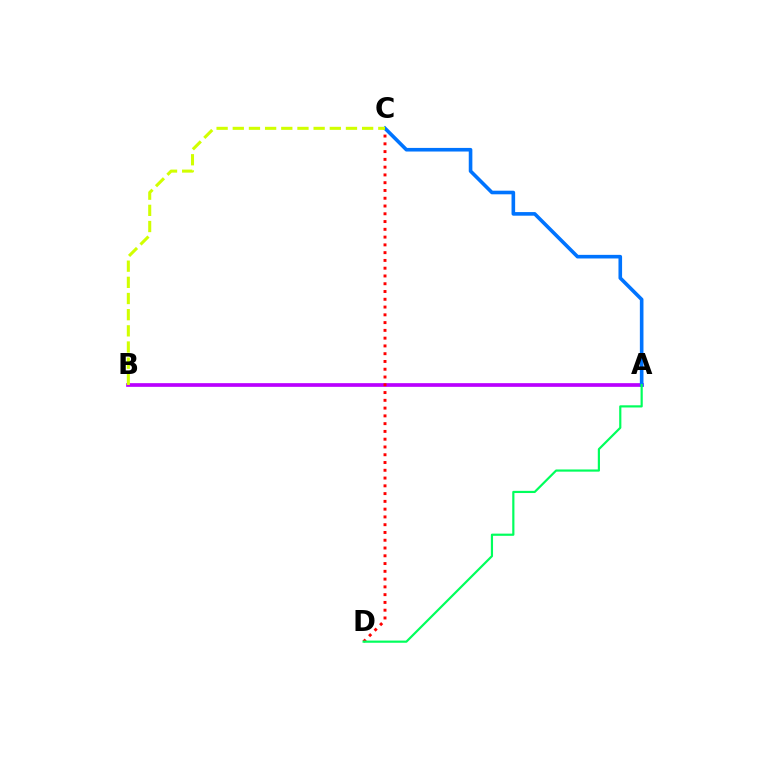{('A', 'B'): [{'color': '#b900ff', 'line_style': 'solid', 'thickness': 2.65}], ('C', 'D'): [{'color': '#ff0000', 'line_style': 'dotted', 'thickness': 2.11}], ('A', 'C'): [{'color': '#0074ff', 'line_style': 'solid', 'thickness': 2.6}], ('B', 'C'): [{'color': '#d1ff00', 'line_style': 'dashed', 'thickness': 2.2}], ('A', 'D'): [{'color': '#00ff5c', 'line_style': 'solid', 'thickness': 1.57}]}